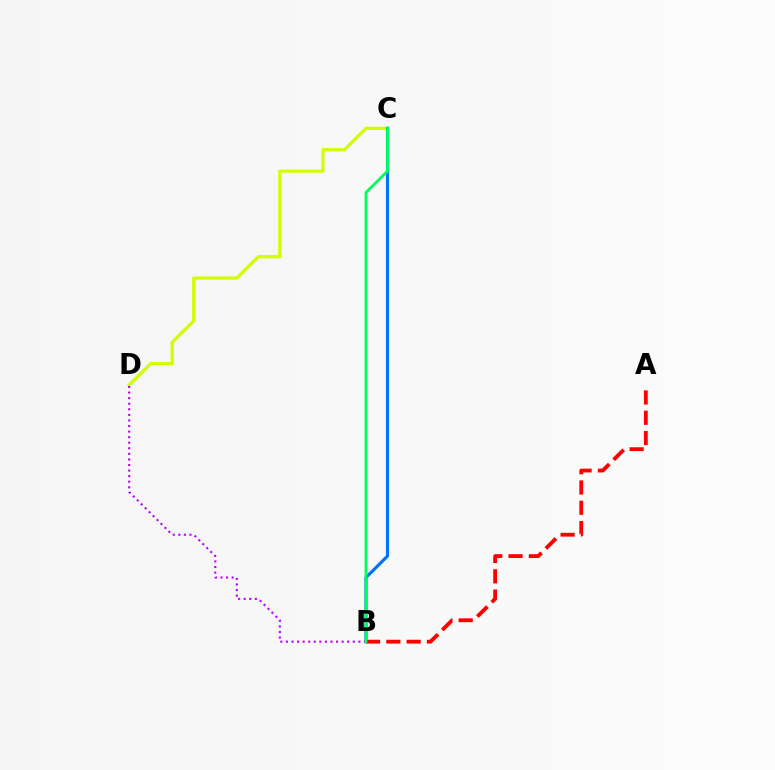{('C', 'D'): [{'color': '#d1ff00', 'line_style': 'solid', 'thickness': 2.33}], ('B', 'C'): [{'color': '#0074ff', 'line_style': 'solid', 'thickness': 2.27}, {'color': '#00ff5c', 'line_style': 'solid', 'thickness': 2.01}], ('B', 'D'): [{'color': '#b900ff', 'line_style': 'dotted', 'thickness': 1.51}], ('A', 'B'): [{'color': '#ff0000', 'line_style': 'dashed', 'thickness': 2.76}]}